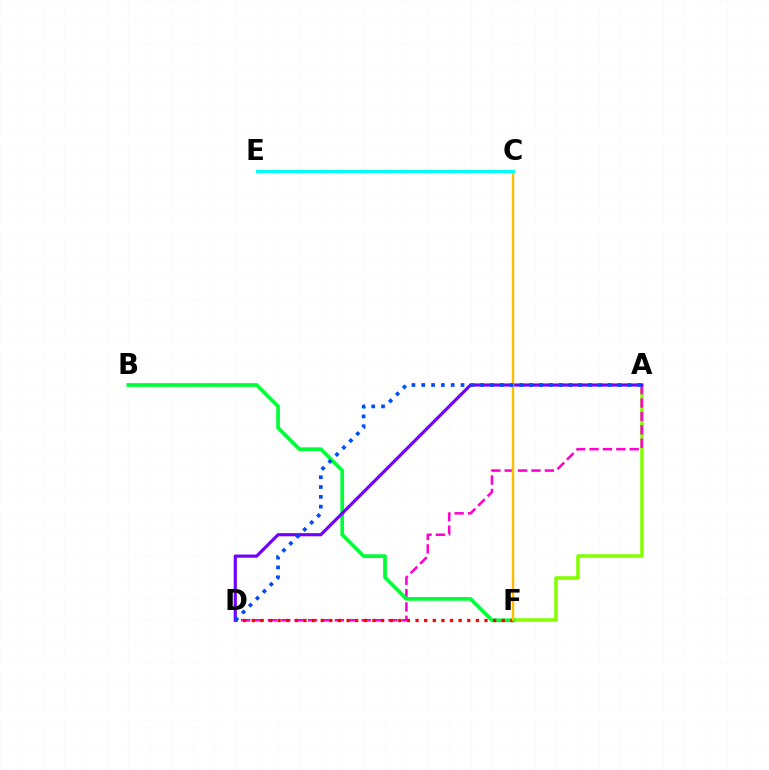{('A', 'F'): [{'color': '#84ff00', 'line_style': 'solid', 'thickness': 2.57}], ('A', 'D'): [{'color': '#ff00cf', 'line_style': 'dashed', 'thickness': 1.82}, {'color': '#7200ff', 'line_style': 'solid', 'thickness': 2.27}, {'color': '#004bff', 'line_style': 'dotted', 'thickness': 2.67}], ('B', 'F'): [{'color': '#00ff39', 'line_style': 'solid', 'thickness': 2.67}], ('D', 'F'): [{'color': '#ff0000', 'line_style': 'dotted', 'thickness': 2.34}], ('C', 'F'): [{'color': '#ffbd00', 'line_style': 'solid', 'thickness': 1.77}], ('C', 'E'): [{'color': '#00fff6', 'line_style': 'solid', 'thickness': 2.17}]}